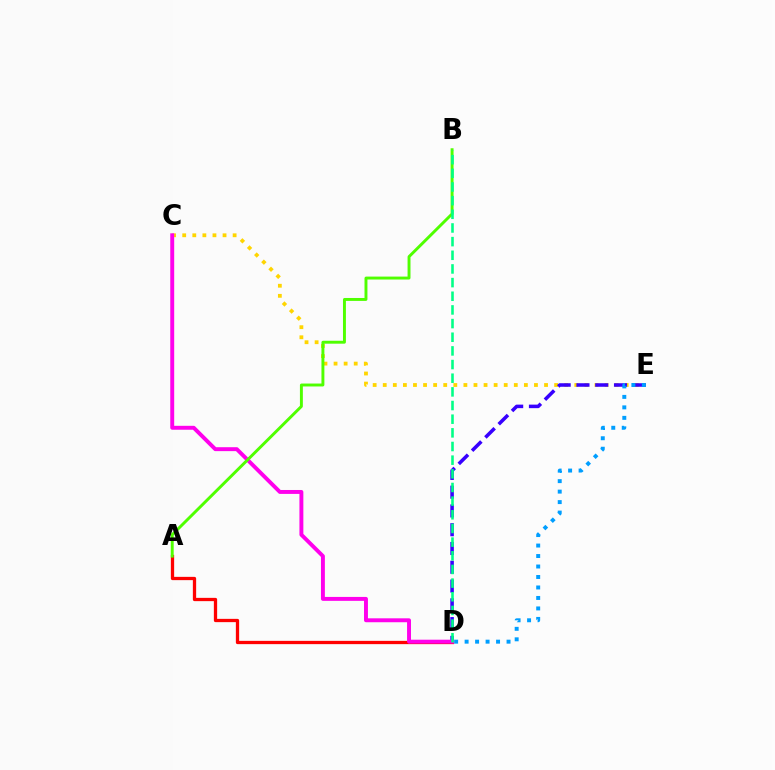{('C', 'E'): [{'color': '#ffd500', 'line_style': 'dotted', 'thickness': 2.74}], ('A', 'D'): [{'color': '#ff0000', 'line_style': 'solid', 'thickness': 2.36}], ('D', 'E'): [{'color': '#3700ff', 'line_style': 'dashed', 'thickness': 2.55}, {'color': '#009eff', 'line_style': 'dotted', 'thickness': 2.85}], ('C', 'D'): [{'color': '#ff00ed', 'line_style': 'solid', 'thickness': 2.82}], ('A', 'B'): [{'color': '#4fff00', 'line_style': 'solid', 'thickness': 2.11}], ('B', 'D'): [{'color': '#00ff86', 'line_style': 'dashed', 'thickness': 1.86}]}